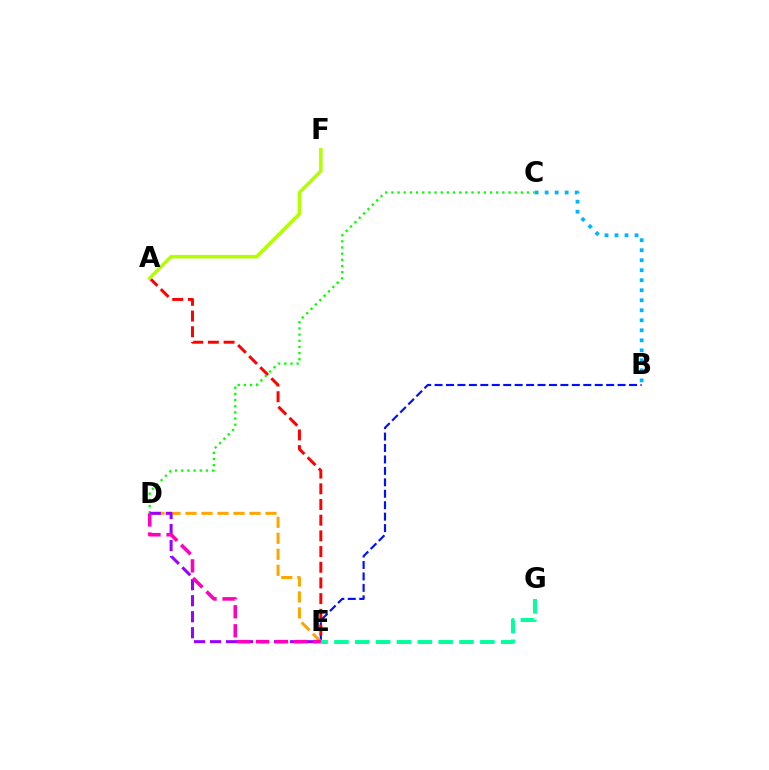{('B', 'E'): [{'color': '#0010ff', 'line_style': 'dashed', 'thickness': 1.55}], ('B', 'C'): [{'color': '#00b5ff', 'line_style': 'dotted', 'thickness': 2.72}], ('D', 'E'): [{'color': '#ffa500', 'line_style': 'dashed', 'thickness': 2.17}, {'color': '#9b00ff', 'line_style': 'dashed', 'thickness': 2.17}, {'color': '#ff00bd', 'line_style': 'dashed', 'thickness': 2.59}], ('A', 'E'): [{'color': '#ff0000', 'line_style': 'dashed', 'thickness': 2.13}], ('C', 'D'): [{'color': '#08ff00', 'line_style': 'dotted', 'thickness': 1.67}], ('A', 'F'): [{'color': '#b3ff00', 'line_style': 'solid', 'thickness': 2.56}], ('E', 'G'): [{'color': '#00ff9d', 'line_style': 'dashed', 'thickness': 2.83}]}